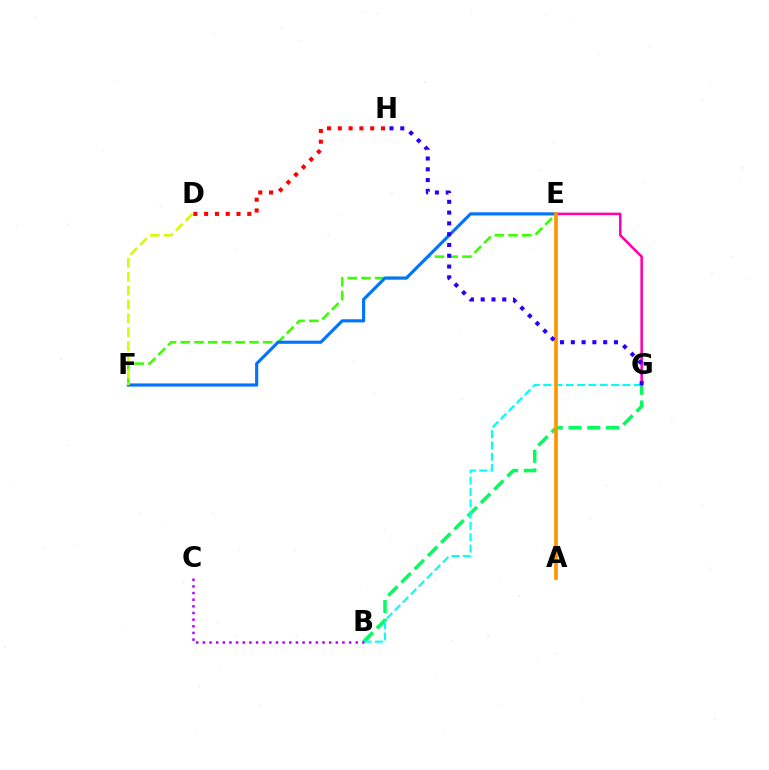{('E', 'F'): [{'color': '#3dff00', 'line_style': 'dashed', 'thickness': 1.87}, {'color': '#0074ff', 'line_style': 'solid', 'thickness': 2.26}], ('B', 'G'): [{'color': '#00ff5c', 'line_style': 'dashed', 'thickness': 2.55}, {'color': '#00fff6', 'line_style': 'dashed', 'thickness': 1.54}], ('B', 'C'): [{'color': '#b900ff', 'line_style': 'dotted', 'thickness': 1.81}], ('D', 'F'): [{'color': '#d1ff00', 'line_style': 'dashed', 'thickness': 1.88}], ('E', 'G'): [{'color': '#ff00ac', 'line_style': 'solid', 'thickness': 1.82}], ('A', 'E'): [{'color': '#ff9400', 'line_style': 'solid', 'thickness': 2.64}], ('D', 'H'): [{'color': '#ff0000', 'line_style': 'dotted', 'thickness': 2.93}], ('G', 'H'): [{'color': '#2500ff', 'line_style': 'dotted', 'thickness': 2.93}]}